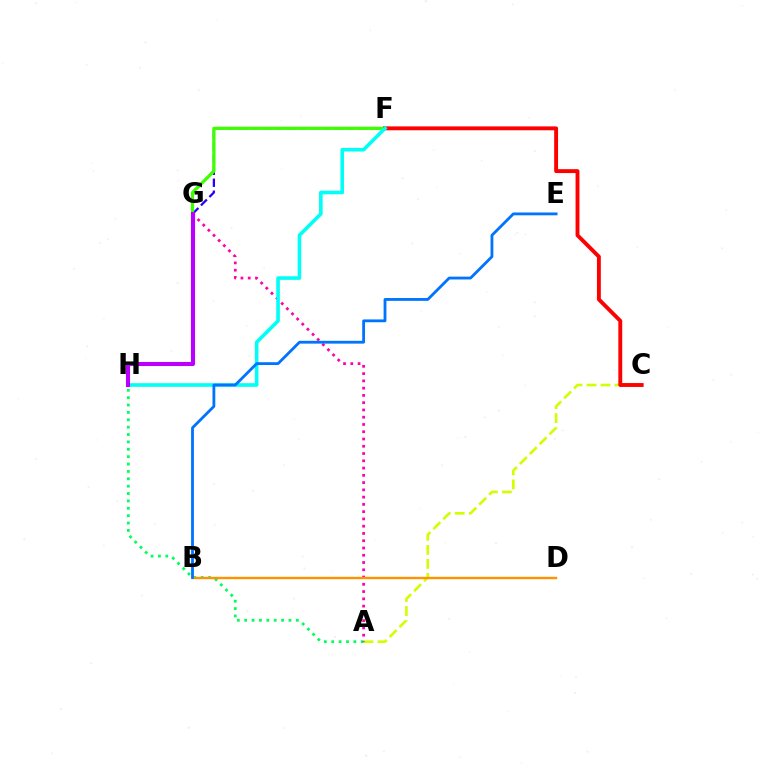{('F', 'G'): [{'color': '#2500ff', 'line_style': 'dashed', 'thickness': 1.62}, {'color': '#3dff00', 'line_style': 'solid', 'thickness': 2.33}], ('A', 'C'): [{'color': '#d1ff00', 'line_style': 'dashed', 'thickness': 1.9}], ('A', 'H'): [{'color': '#00ff5c', 'line_style': 'dotted', 'thickness': 2.0}], ('A', 'G'): [{'color': '#ff00ac', 'line_style': 'dotted', 'thickness': 1.97}], ('C', 'F'): [{'color': '#ff0000', 'line_style': 'solid', 'thickness': 2.8}], ('F', 'H'): [{'color': '#00fff6', 'line_style': 'solid', 'thickness': 2.6}], ('B', 'D'): [{'color': '#ff9400', 'line_style': 'solid', 'thickness': 1.72}], ('B', 'E'): [{'color': '#0074ff', 'line_style': 'solid', 'thickness': 2.03}], ('G', 'H'): [{'color': '#b900ff', 'line_style': 'solid', 'thickness': 2.94}]}